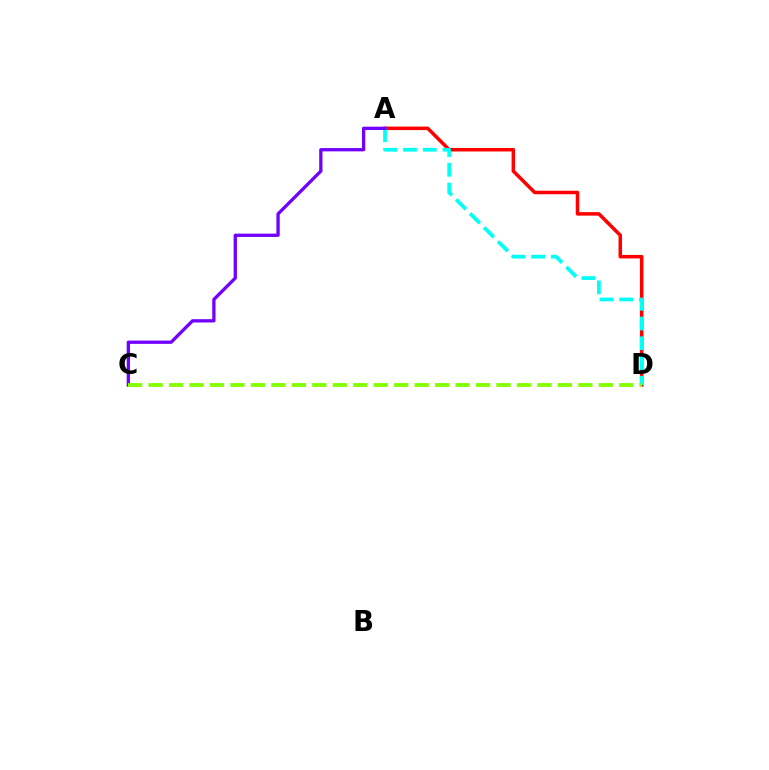{('A', 'D'): [{'color': '#ff0000', 'line_style': 'solid', 'thickness': 2.53}, {'color': '#00fff6', 'line_style': 'dashed', 'thickness': 2.68}], ('A', 'C'): [{'color': '#7200ff', 'line_style': 'solid', 'thickness': 2.37}], ('C', 'D'): [{'color': '#84ff00', 'line_style': 'dashed', 'thickness': 2.78}]}